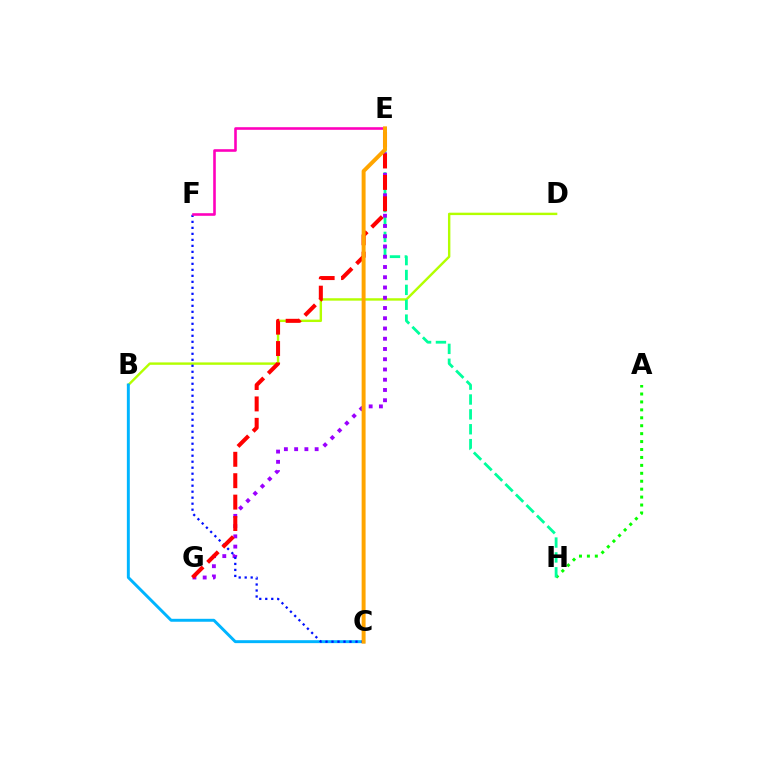{('A', 'H'): [{'color': '#08ff00', 'line_style': 'dotted', 'thickness': 2.15}], ('B', 'D'): [{'color': '#b3ff00', 'line_style': 'solid', 'thickness': 1.73}], ('E', 'H'): [{'color': '#00ff9d', 'line_style': 'dashed', 'thickness': 2.02}], ('E', 'G'): [{'color': '#9b00ff', 'line_style': 'dotted', 'thickness': 2.78}, {'color': '#ff0000', 'line_style': 'dashed', 'thickness': 2.91}], ('B', 'C'): [{'color': '#00b5ff', 'line_style': 'solid', 'thickness': 2.12}], ('C', 'F'): [{'color': '#0010ff', 'line_style': 'dotted', 'thickness': 1.63}], ('E', 'F'): [{'color': '#ff00bd', 'line_style': 'solid', 'thickness': 1.87}], ('C', 'E'): [{'color': '#ffa500', 'line_style': 'solid', 'thickness': 2.84}]}